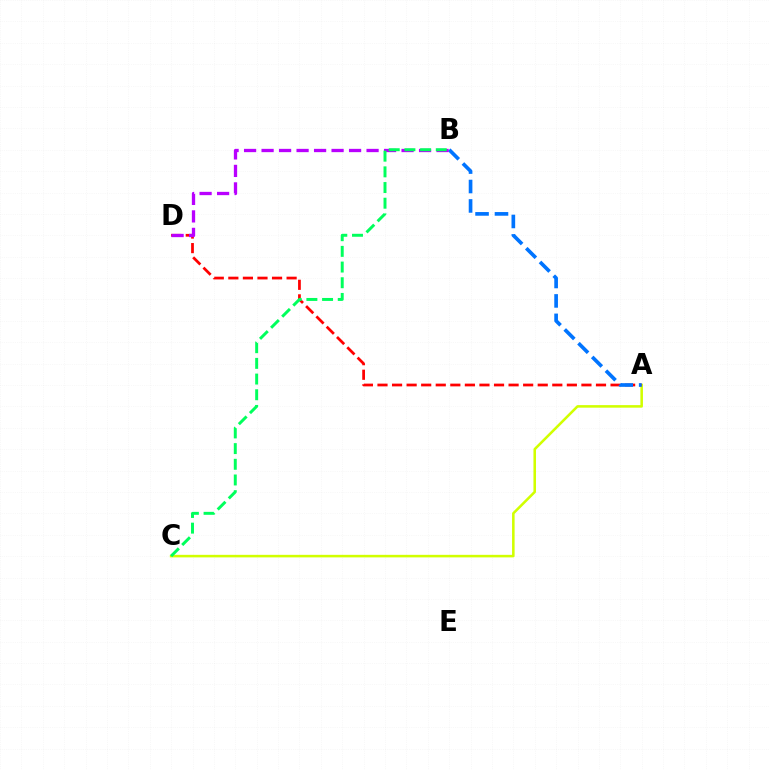{('A', 'C'): [{'color': '#d1ff00', 'line_style': 'solid', 'thickness': 1.84}], ('A', 'D'): [{'color': '#ff0000', 'line_style': 'dashed', 'thickness': 1.98}], ('A', 'B'): [{'color': '#0074ff', 'line_style': 'dashed', 'thickness': 2.64}], ('B', 'D'): [{'color': '#b900ff', 'line_style': 'dashed', 'thickness': 2.38}], ('B', 'C'): [{'color': '#00ff5c', 'line_style': 'dashed', 'thickness': 2.13}]}